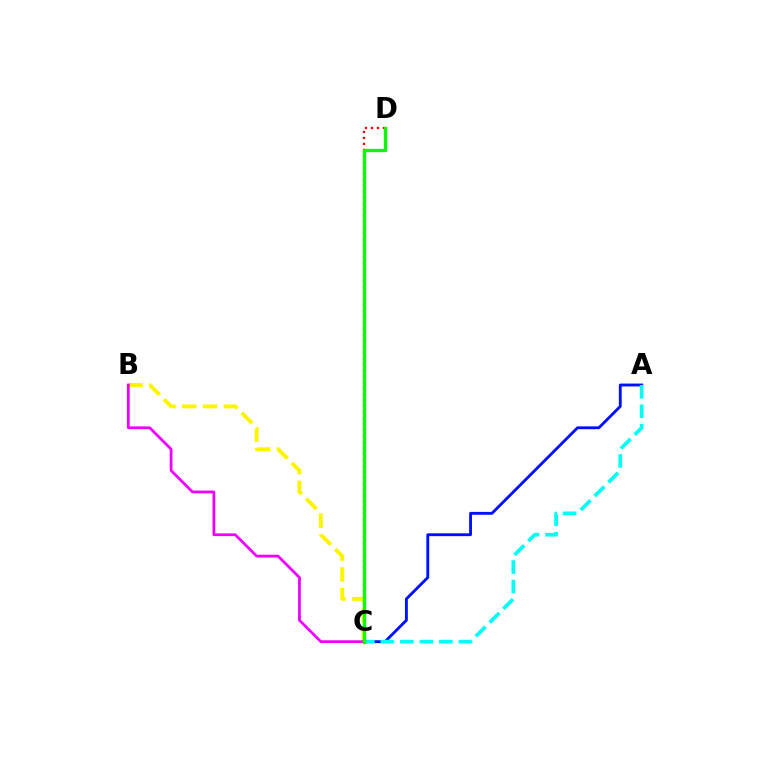{('A', 'C'): [{'color': '#0010ff', 'line_style': 'solid', 'thickness': 2.06}, {'color': '#00fff6', 'line_style': 'dashed', 'thickness': 2.65}], ('C', 'D'): [{'color': '#ff0000', 'line_style': 'dotted', 'thickness': 1.62}, {'color': '#08ff00', 'line_style': 'solid', 'thickness': 2.39}], ('B', 'C'): [{'color': '#fcf500', 'line_style': 'dashed', 'thickness': 2.83}, {'color': '#ee00ff', 'line_style': 'solid', 'thickness': 1.99}]}